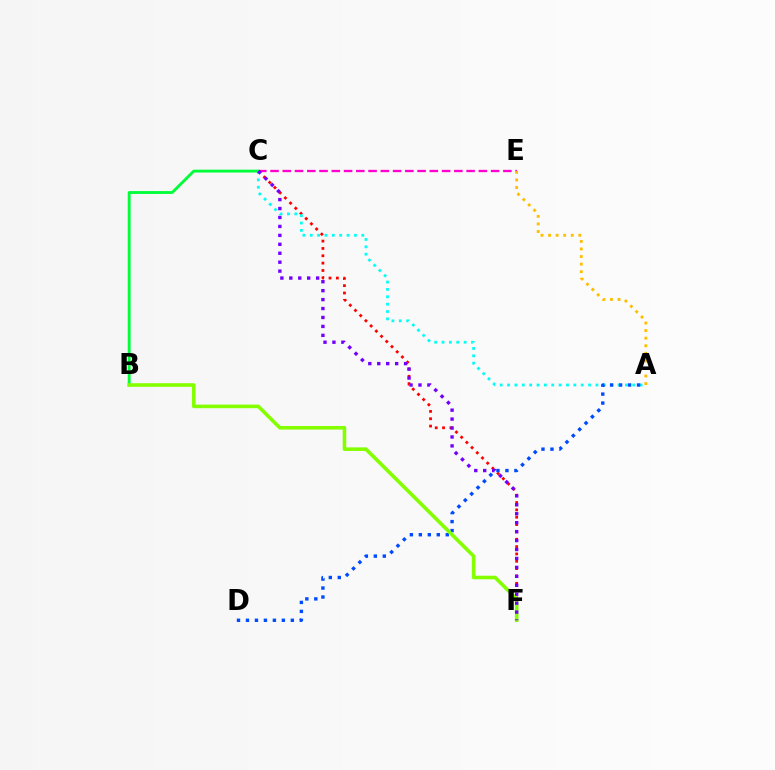{('C', 'F'): [{'color': '#ff0000', 'line_style': 'dotted', 'thickness': 2.0}, {'color': '#7200ff', 'line_style': 'dotted', 'thickness': 2.43}], ('C', 'E'): [{'color': '#ff00cf', 'line_style': 'dashed', 'thickness': 1.66}], ('A', 'C'): [{'color': '#00fff6', 'line_style': 'dotted', 'thickness': 2.0}], ('B', 'C'): [{'color': '#00ff39', 'line_style': 'solid', 'thickness': 2.06}], ('A', 'D'): [{'color': '#004bff', 'line_style': 'dotted', 'thickness': 2.44}], ('B', 'F'): [{'color': '#84ff00', 'line_style': 'solid', 'thickness': 2.58}], ('A', 'E'): [{'color': '#ffbd00', 'line_style': 'dotted', 'thickness': 2.06}]}